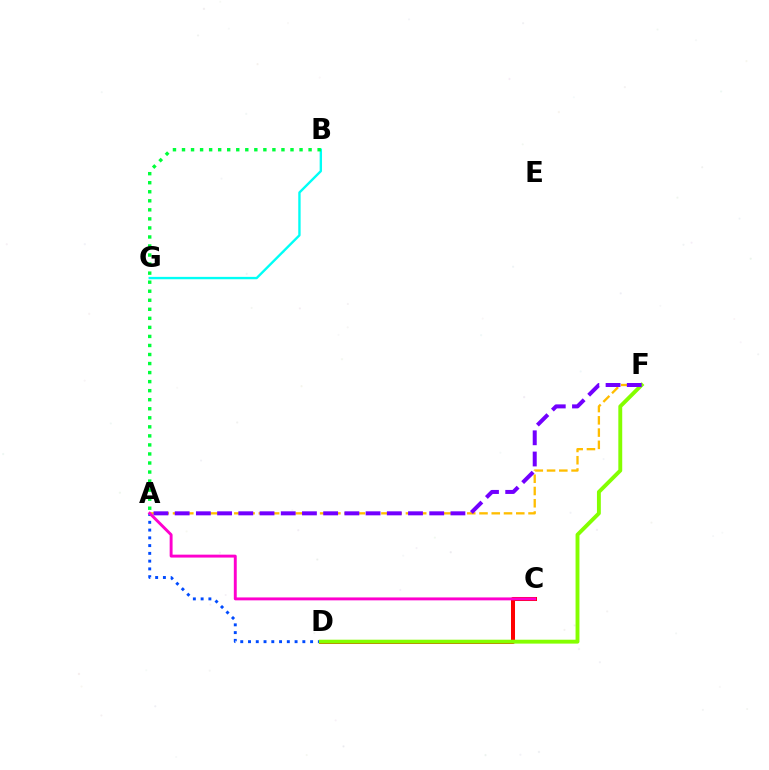{('A', 'D'): [{'color': '#004bff', 'line_style': 'dotted', 'thickness': 2.11}], ('C', 'D'): [{'color': '#ff0000', 'line_style': 'solid', 'thickness': 2.89}], ('A', 'F'): [{'color': '#ffbd00', 'line_style': 'dashed', 'thickness': 1.67}, {'color': '#7200ff', 'line_style': 'dashed', 'thickness': 2.88}], ('B', 'G'): [{'color': '#00fff6', 'line_style': 'solid', 'thickness': 1.71}], ('A', 'C'): [{'color': '#ff00cf', 'line_style': 'solid', 'thickness': 2.1}], ('D', 'F'): [{'color': '#84ff00', 'line_style': 'solid', 'thickness': 2.8}], ('A', 'B'): [{'color': '#00ff39', 'line_style': 'dotted', 'thickness': 2.46}]}